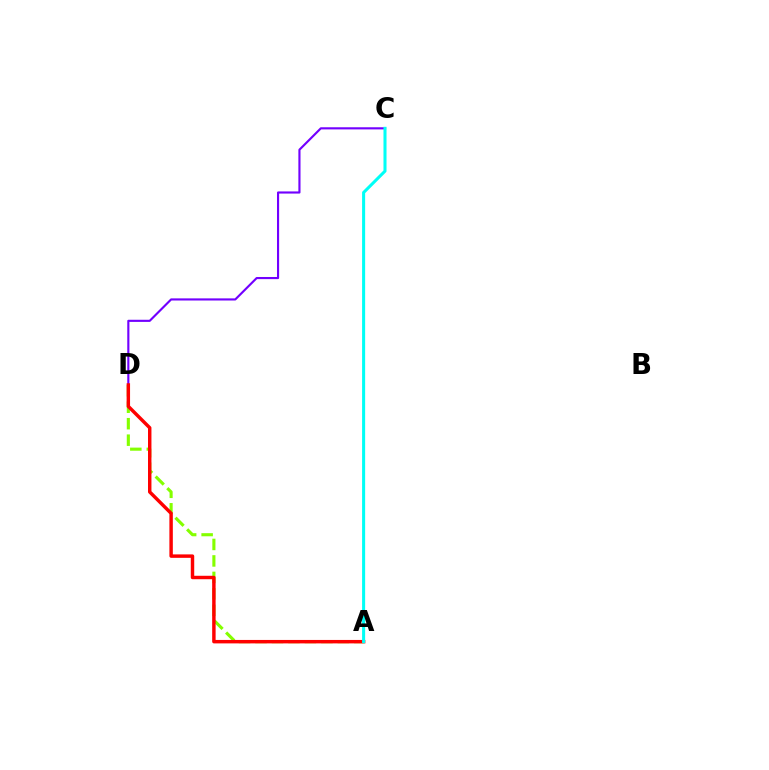{('C', 'D'): [{'color': '#7200ff', 'line_style': 'solid', 'thickness': 1.54}], ('A', 'D'): [{'color': '#84ff00', 'line_style': 'dashed', 'thickness': 2.24}, {'color': '#ff0000', 'line_style': 'solid', 'thickness': 2.48}], ('A', 'C'): [{'color': '#00fff6', 'line_style': 'solid', 'thickness': 2.19}]}